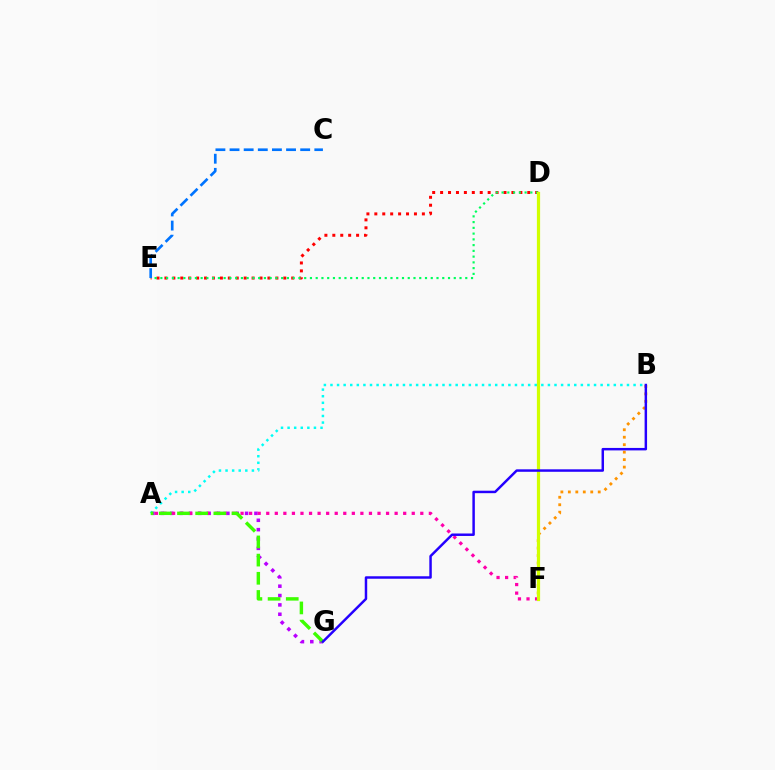{('D', 'E'): [{'color': '#ff0000', 'line_style': 'dotted', 'thickness': 2.15}, {'color': '#00ff5c', 'line_style': 'dotted', 'thickness': 1.56}], ('B', 'F'): [{'color': '#ff9400', 'line_style': 'dotted', 'thickness': 2.03}], ('A', 'G'): [{'color': '#b900ff', 'line_style': 'dotted', 'thickness': 2.54}, {'color': '#3dff00', 'line_style': 'dashed', 'thickness': 2.47}], ('A', 'F'): [{'color': '#ff00ac', 'line_style': 'dotted', 'thickness': 2.33}], ('A', 'B'): [{'color': '#00fff6', 'line_style': 'dotted', 'thickness': 1.79}], ('C', 'E'): [{'color': '#0074ff', 'line_style': 'dashed', 'thickness': 1.92}], ('D', 'F'): [{'color': '#d1ff00', 'line_style': 'solid', 'thickness': 2.31}], ('B', 'G'): [{'color': '#2500ff', 'line_style': 'solid', 'thickness': 1.78}]}